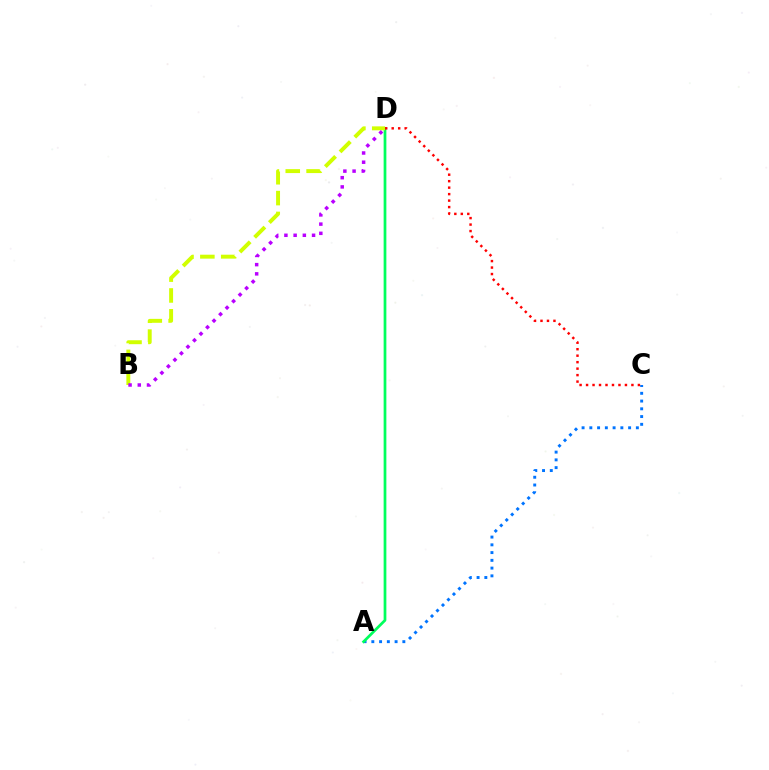{('A', 'C'): [{'color': '#0074ff', 'line_style': 'dotted', 'thickness': 2.11}], ('A', 'D'): [{'color': '#00ff5c', 'line_style': 'solid', 'thickness': 1.97}], ('B', 'D'): [{'color': '#d1ff00', 'line_style': 'dashed', 'thickness': 2.83}, {'color': '#b900ff', 'line_style': 'dotted', 'thickness': 2.5}], ('C', 'D'): [{'color': '#ff0000', 'line_style': 'dotted', 'thickness': 1.76}]}